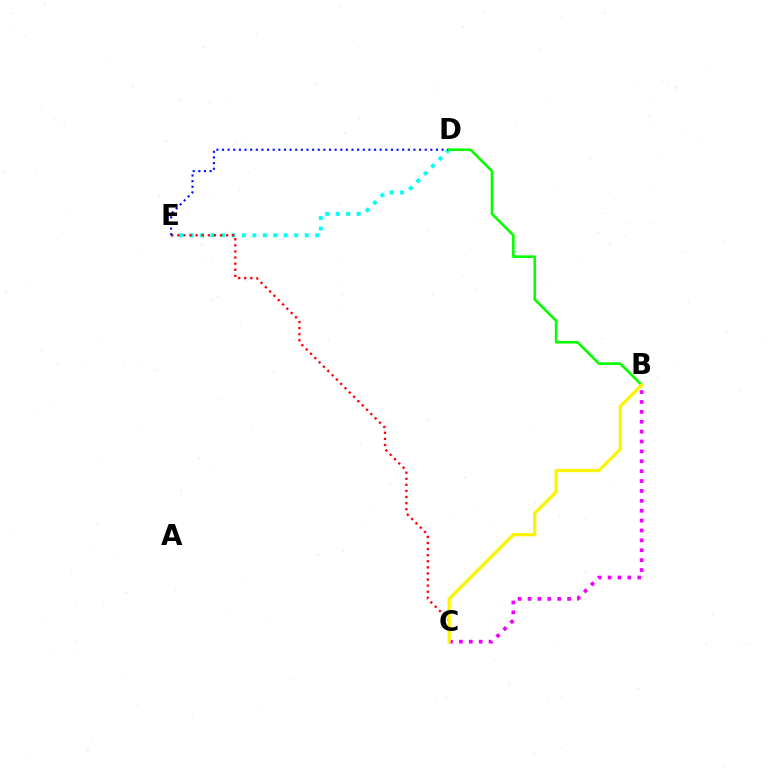{('B', 'C'): [{'color': '#ee00ff', 'line_style': 'dotted', 'thickness': 2.69}, {'color': '#fcf500', 'line_style': 'solid', 'thickness': 2.33}], ('D', 'E'): [{'color': '#00fff6', 'line_style': 'dotted', 'thickness': 2.84}, {'color': '#0010ff', 'line_style': 'dotted', 'thickness': 1.53}], ('C', 'E'): [{'color': '#ff0000', 'line_style': 'dotted', 'thickness': 1.66}], ('B', 'D'): [{'color': '#08ff00', 'line_style': 'solid', 'thickness': 1.89}]}